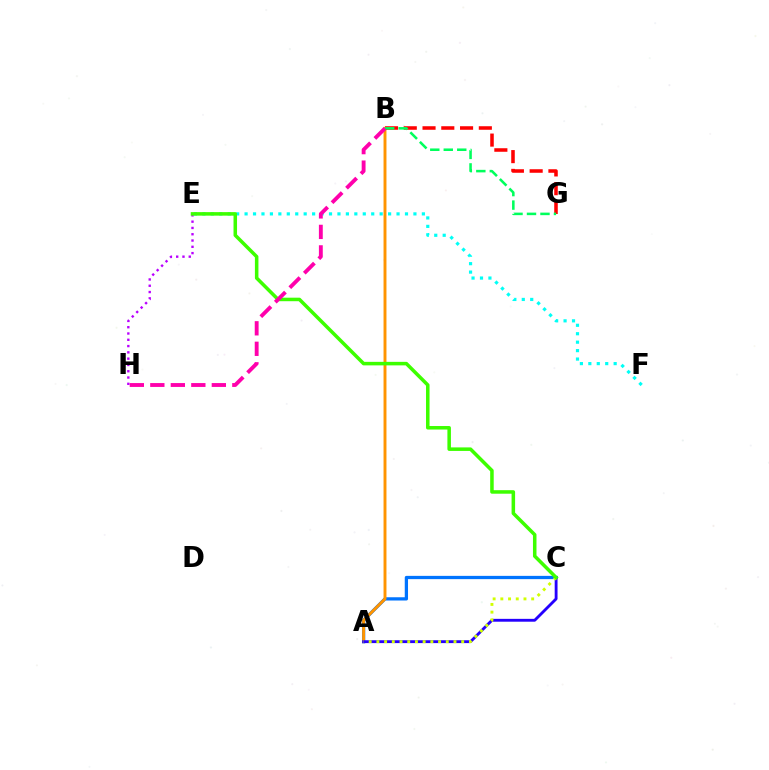{('A', 'C'): [{'color': '#0074ff', 'line_style': 'solid', 'thickness': 2.35}, {'color': '#2500ff', 'line_style': 'solid', 'thickness': 2.05}, {'color': '#d1ff00', 'line_style': 'dotted', 'thickness': 2.09}], ('A', 'B'): [{'color': '#ff9400', 'line_style': 'solid', 'thickness': 2.11}], ('B', 'G'): [{'color': '#ff0000', 'line_style': 'dashed', 'thickness': 2.55}, {'color': '#00ff5c', 'line_style': 'dashed', 'thickness': 1.83}], ('E', 'H'): [{'color': '#b900ff', 'line_style': 'dotted', 'thickness': 1.71}], ('E', 'F'): [{'color': '#00fff6', 'line_style': 'dotted', 'thickness': 2.29}], ('C', 'E'): [{'color': '#3dff00', 'line_style': 'solid', 'thickness': 2.54}], ('B', 'H'): [{'color': '#ff00ac', 'line_style': 'dashed', 'thickness': 2.78}]}